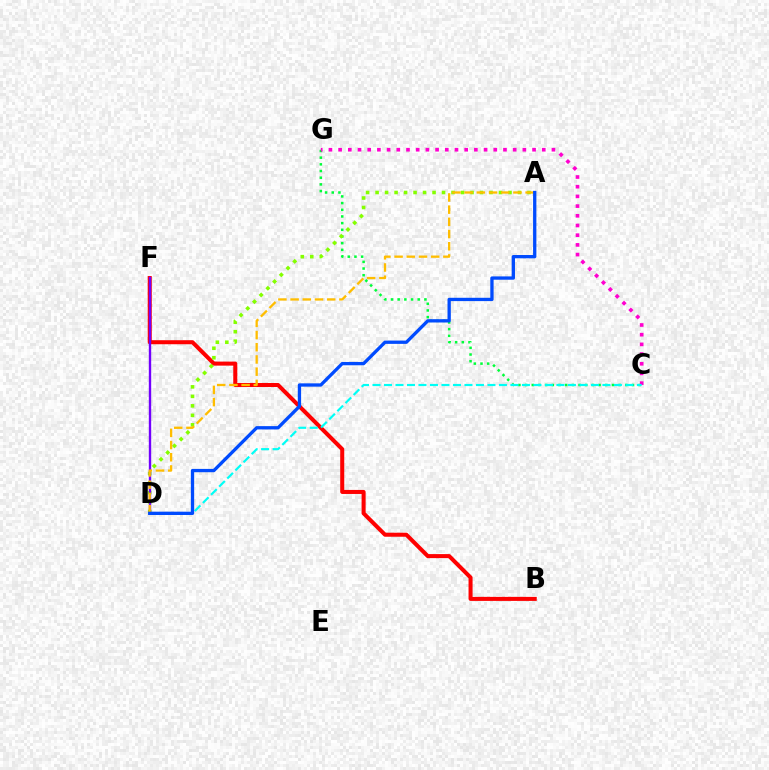{('C', 'G'): [{'color': '#00ff39', 'line_style': 'dotted', 'thickness': 1.82}, {'color': '#ff00cf', 'line_style': 'dotted', 'thickness': 2.63}], ('B', 'F'): [{'color': '#ff0000', 'line_style': 'solid', 'thickness': 2.9}], ('C', 'D'): [{'color': '#00fff6', 'line_style': 'dashed', 'thickness': 1.56}], ('A', 'D'): [{'color': '#84ff00', 'line_style': 'dotted', 'thickness': 2.58}, {'color': '#ffbd00', 'line_style': 'dashed', 'thickness': 1.66}, {'color': '#004bff', 'line_style': 'solid', 'thickness': 2.38}], ('D', 'F'): [{'color': '#7200ff', 'line_style': 'solid', 'thickness': 1.71}]}